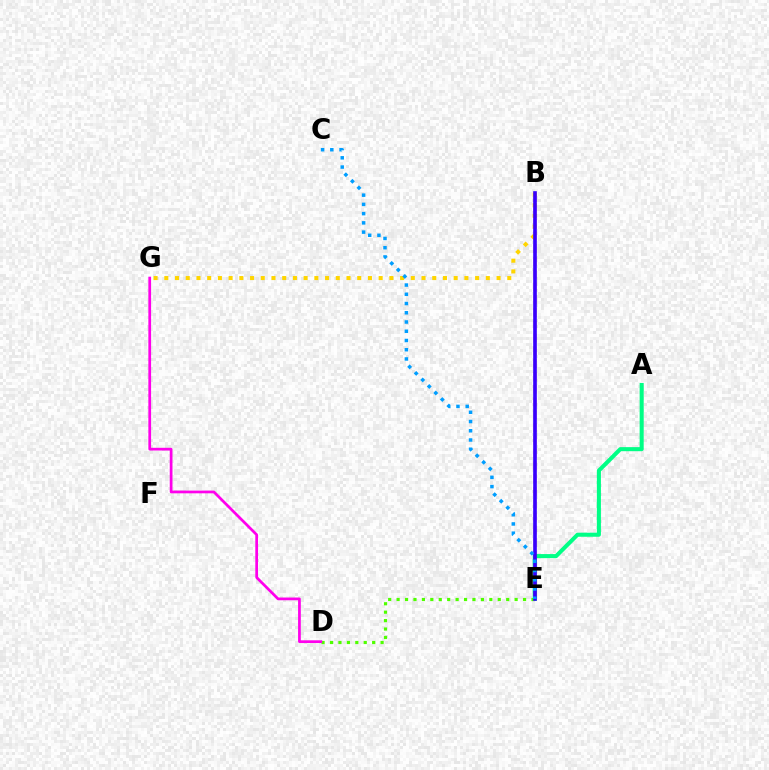{('A', 'E'): [{'color': '#00ff86', 'line_style': 'solid', 'thickness': 2.93}], ('D', 'E'): [{'color': '#4fff00', 'line_style': 'dotted', 'thickness': 2.29}], ('B', 'E'): [{'color': '#ff0000', 'line_style': 'dashed', 'thickness': 1.74}, {'color': '#3700ff', 'line_style': 'solid', 'thickness': 2.61}], ('B', 'G'): [{'color': '#ffd500', 'line_style': 'dotted', 'thickness': 2.91}], ('C', 'E'): [{'color': '#009eff', 'line_style': 'dotted', 'thickness': 2.51}], ('D', 'G'): [{'color': '#ff00ed', 'line_style': 'solid', 'thickness': 1.97}]}